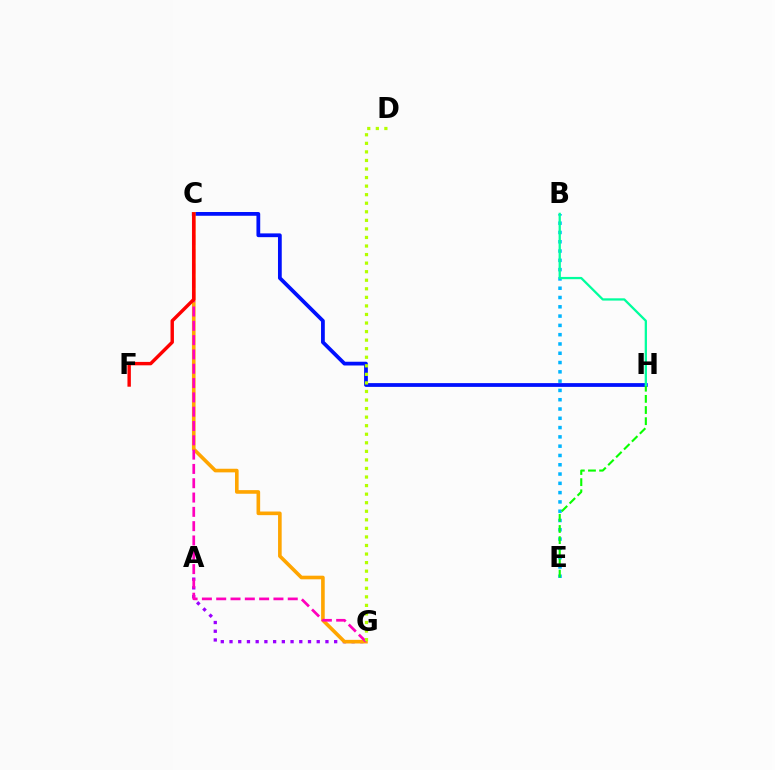{('C', 'H'): [{'color': '#0010ff', 'line_style': 'solid', 'thickness': 2.71}], ('A', 'G'): [{'color': '#9b00ff', 'line_style': 'dotted', 'thickness': 2.37}], ('C', 'G'): [{'color': '#ffa500', 'line_style': 'solid', 'thickness': 2.61}, {'color': '#ff00bd', 'line_style': 'dashed', 'thickness': 1.94}], ('B', 'E'): [{'color': '#00b5ff', 'line_style': 'dotted', 'thickness': 2.52}], ('E', 'H'): [{'color': '#08ff00', 'line_style': 'dashed', 'thickness': 1.52}], ('C', 'F'): [{'color': '#ff0000', 'line_style': 'solid', 'thickness': 2.46}], ('B', 'H'): [{'color': '#00ff9d', 'line_style': 'solid', 'thickness': 1.64}], ('D', 'G'): [{'color': '#b3ff00', 'line_style': 'dotted', 'thickness': 2.32}]}